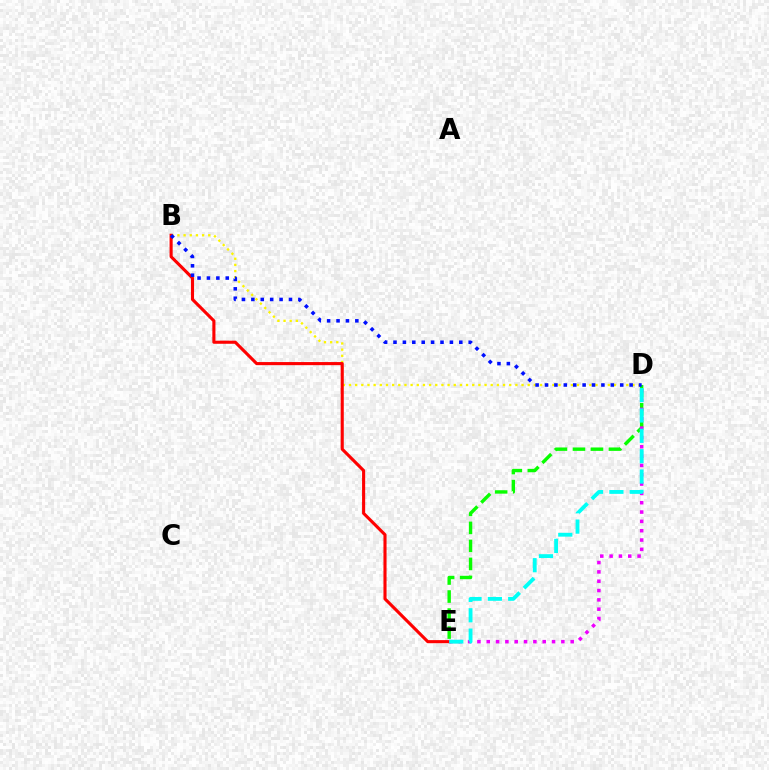{('D', 'E'): [{'color': '#08ff00', 'line_style': 'dashed', 'thickness': 2.45}, {'color': '#ee00ff', 'line_style': 'dotted', 'thickness': 2.53}, {'color': '#00fff6', 'line_style': 'dashed', 'thickness': 2.76}], ('B', 'D'): [{'color': '#fcf500', 'line_style': 'dotted', 'thickness': 1.67}, {'color': '#0010ff', 'line_style': 'dotted', 'thickness': 2.55}], ('B', 'E'): [{'color': '#ff0000', 'line_style': 'solid', 'thickness': 2.23}]}